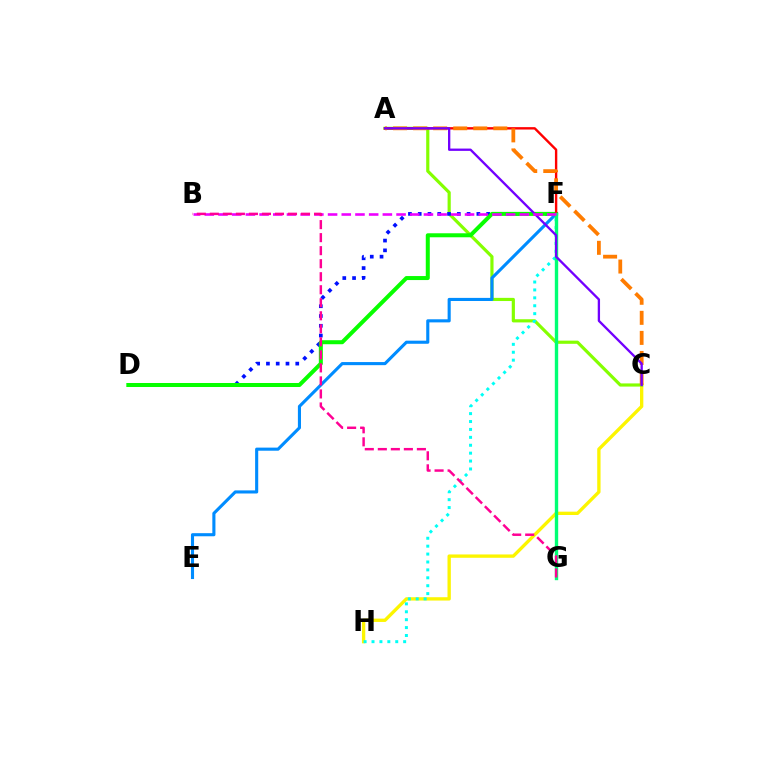{('C', 'H'): [{'color': '#fcf500', 'line_style': 'solid', 'thickness': 2.4}], ('A', 'C'): [{'color': '#84ff00', 'line_style': 'solid', 'thickness': 2.28}, {'color': '#ff7c00', 'line_style': 'dashed', 'thickness': 2.72}, {'color': '#7200ff', 'line_style': 'solid', 'thickness': 1.67}], ('E', 'F'): [{'color': '#008cff', 'line_style': 'solid', 'thickness': 2.23}], ('D', 'F'): [{'color': '#0010ff', 'line_style': 'dotted', 'thickness': 2.66}, {'color': '#08ff00', 'line_style': 'solid', 'thickness': 2.89}], ('F', 'H'): [{'color': '#00fff6', 'line_style': 'dotted', 'thickness': 2.15}], ('A', 'F'): [{'color': '#ff0000', 'line_style': 'solid', 'thickness': 1.72}], ('F', 'G'): [{'color': '#00ff74', 'line_style': 'solid', 'thickness': 2.43}], ('B', 'F'): [{'color': '#ee00ff', 'line_style': 'dashed', 'thickness': 1.86}], ('B', 'G'): [{'color': '#ff0094', 'line_style': 'dashed', 'thickness': 1.77}]}